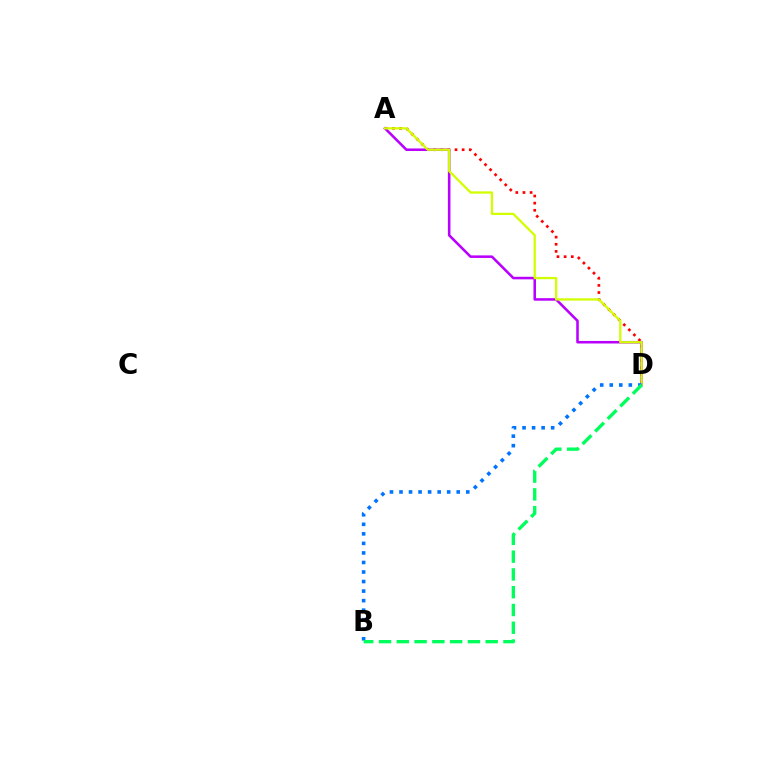{('A', 'D'): [{'color': '#ff0000', 'line_style': 'dotted', 'thickness': 1.94}, {'color': '#b900ff', 'line_style': 'solid', 'thickness': 1.84}, {'color': '#d1ff00', 'line_style': 'solid', 'thickness': 1.64}], ('B', 'D'): [{'color': '#0074ff', 'line_style': 'dotted', 'thickness': 2.59}, {'color': '#00ff5c', 'line_style': 'dashed', 'thickness': 2.42}]}